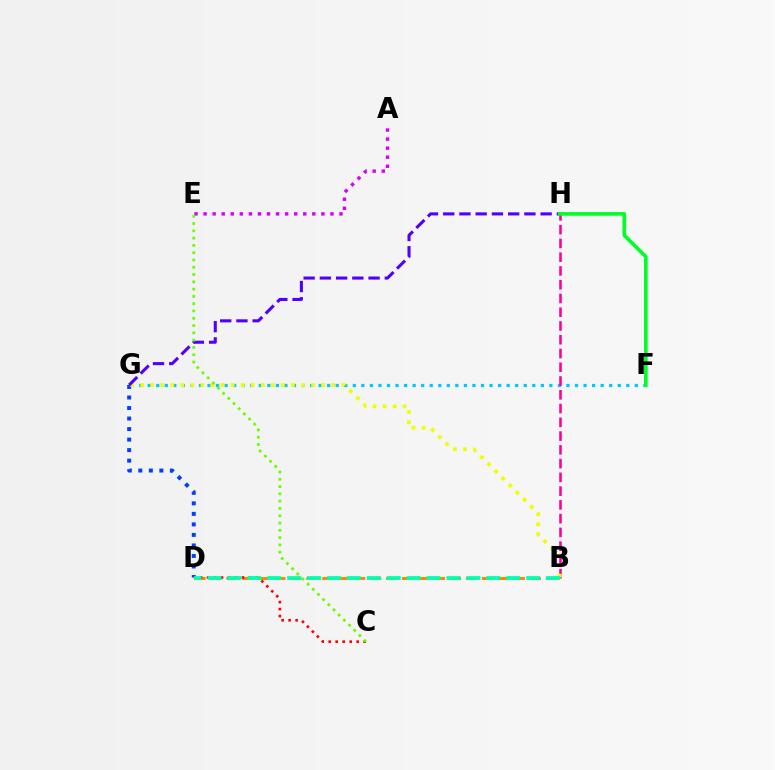{('F', 'G'): [{'color': '#00c7ff', 'line_style': 'dotted', 'thickness': 2.32}], ('D', 'G'): [{'color': '#003fff', 'line_style': 'dotted', 'thickness': 2.86}], ('B', 'D'): [{'color': '#ff8800', 'line_style': 'dashed', 'thickness': 2.17}, {'color': '#00ffaf', 'line_style': 'dashed', 'thickness': 2.71}], ('B', 'H'): [{'color': '#ff00a0', 'line_style': 'dashed', 'thickness': 1.87}], ('B', 'G'): [{'color': '#eeff00', 'line_style': 'dotted', 'thickness': 2.73}], ('G', 'H'): [{'color': '#4f00ff', 'line_style': 'dashed', 'thickness': 2.21}], ('F', 'H'): [{'color': '#00ff27', 'line_style': 'solid', 'thickness': 2.64}], ('C', 'D'): [{'color': '#ff0000', 'line_style': 'dotted', 'thickness': 1.9}], ('A', 'E'): [{'color': '#d600ff', 'line_style': 'dotted', 'thickness': 2.46}], ('C', 'E'): [{'color': '#66ff00', 'line_style': 'dotted', 'thickness': 1.98}]}